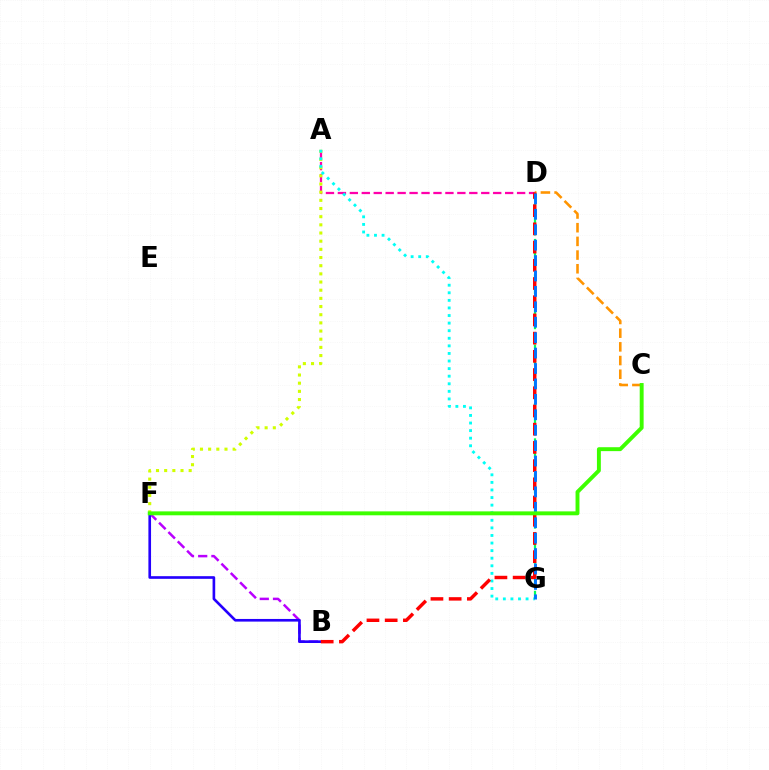{('B', 'F'): [{'color': '#b900ff', 'line_style': 'dashed', 'thickness': 1.8}, {'color': '#2500ff', 'line_style': 'solid', 'thickness': 1.91}], ('A', 'D'): [{'color': '#ff00ac', 'line_style': 'dashed', 'thickness': 1.62}], ('A', 'F'): [{'color': '#d1ff00', 'line_style': 'dotted', 'thickness': 2.22}], ('A', 'G'): [{'color': '#00fff6', 'line_style': 'dotted', 'thickness': 2.06}], ('D', 'G'): [{'color': '#00ff5c', 'line_style': 'dashed', 'thickness': 1.59}, {'color': '#0074ff', 'line_style': 'dashed', 'thickness': 2.09}], ('C', 'D'): [{'color': '#ff9400', 'line_style': 'dashed', 'thickness': 1.86}], ('B', 'D'): [{'color': '#ff0000', 'line_style': 'dashed', 'thickness': 2.47}], ('C', 'F'): [{'color': '#3dff00', 'line_style': 'solid', 'thickness': 2.82}]}